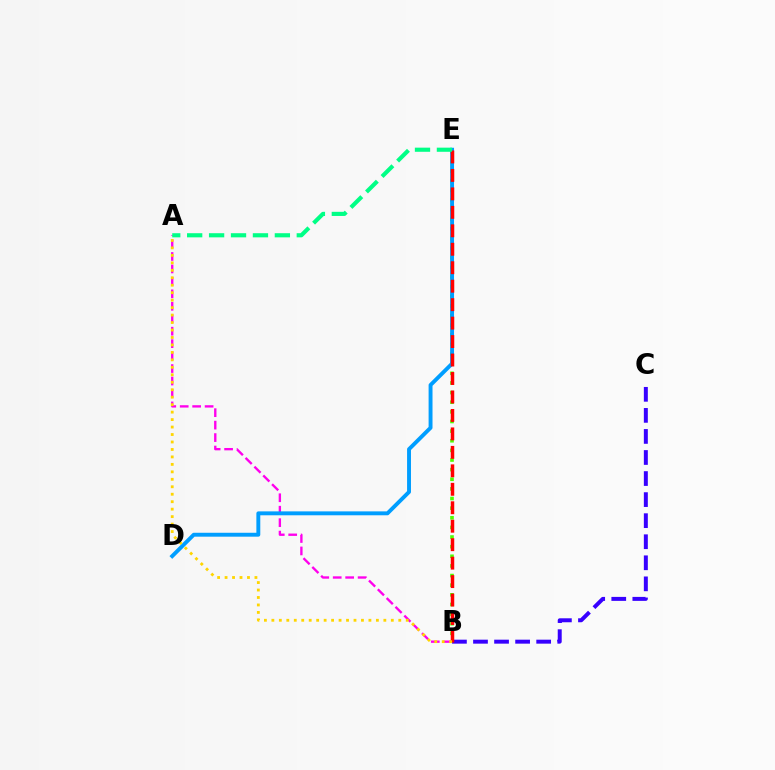{('B', 'E'): [{'color': '#4fff00', 'line_style': 'dotted', 'thickness': 2.62}, {'color': '#ff0000', 'line_style': 'dashed', 'thickness': 2.51}], ('A', 'B'): [{'color': '#ff00ed', 'line_style': 'dashed', 'thickness': 1.69}, {'color': '#ffd500', 'line_style': 'dotted', 'thickness': 2.03}], ('B', 'C'): [{'color': '#3700ff', 'line_style': 'dashed', 'thickness': 2.86}], ('D', 'E'): [{'color': '#009eff', 'line_style': 'solid', 'thickness': 2.81}], ('A', 'E'): [{'color': '#00ff86', 'line_style': 'dashed', 'thickness': 2.98}]}